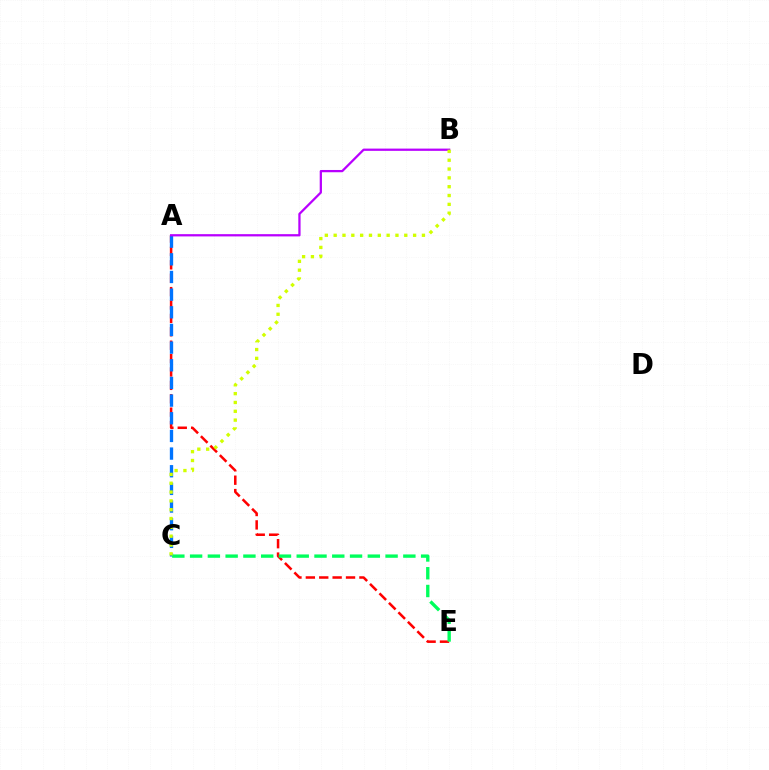{('A', 'E'): [{'color': '#ff0000', 'line_style': 'dashed', 'thickness': 1.82}], ('A', 'C'): [{'color': '#0074ff', 'line_style': 'dashed', 'thickness': 2.4}], ('C', 'E'): [{'color': '#00ff5c', 'line_style': 'dashed', 'thickness': 2.41}], ('A', 'B'): [{'color': '#b900ff', 'line_style': 'solid', 'thickness': 1.63}], ('B', 'C'): [{'color': '#d1ff00', 'line_style': 'dotted', 'thickness': 2.4}]}